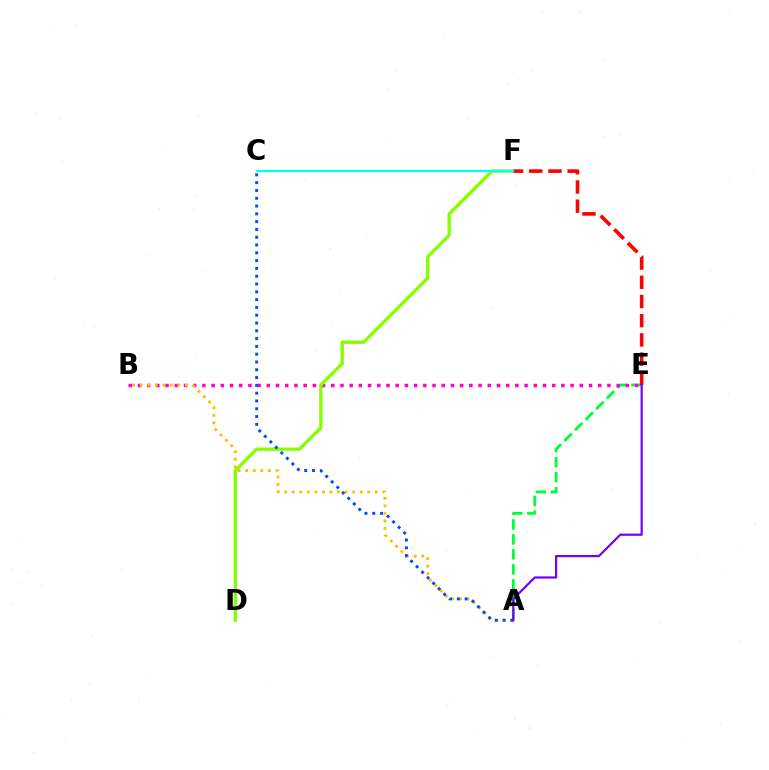{('A', 'E'): [{'color': '#00ff39', 'line_style': 'dashed', 'thickness': 2.04}, {'color': '#7200ff', 'line_style': 'solid', 'thickness': 1.59}], ('B', 'E'): [{'color': '#ff00cf', 'line_style': 'dotted', 'thickness': 2.5}], ('D', 'F'): [{'color': '#84ff00', 'line_style': 'solid', 'thickness': 2.38}], ('E', 'F'): [{'color': '#ff0000', 'line_style': 'dashed', 'thickness': 2.61}], ('C', 'F'): [{'color': '#00fff6', 'line_style': 'solid', 'thickness': 1.65}], ('A', 'B'): [{'color': '#ffbd00', 'line_style': 'dotted', 'thickness': 2.05}], ('A', 'C'): [{'color': '#004bff', 'line_style': 'dotted', 'thickness': 2.12}]}